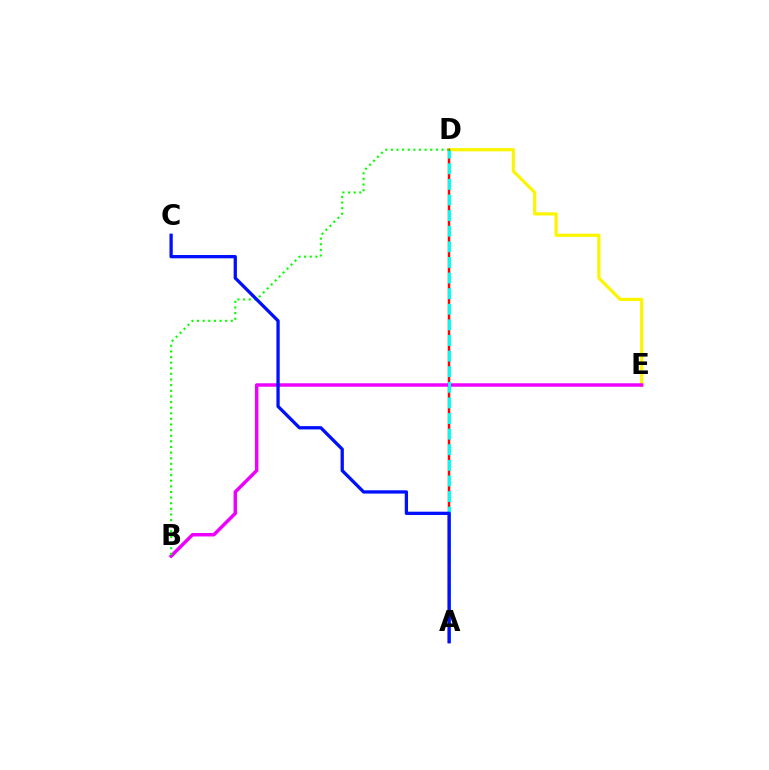{('D', 'E'): [{'color': '#fcf500', 'line_style': 'solid', 'thickness': 2.3}], ('A', 'D'): [{'color': '#ff0000', 'line_style': 'solid', 'thickness': 1.79}, {'color': '#00fff6', 'line_style': 'dashed', 'thickness': 2.12}], ('B', 'E'): [{'color': '#ee00ff', 'line_style': 'solid', 'thickness': 2.49}], ('B', 'D'): [{'color': '#08ff00', 'line_style': 'dotted', 'thickness': 1.53}], ('A', 'C'): [{'color': '#0010ff', 'line_style': 'solid', 'thickness': 2.37}]}